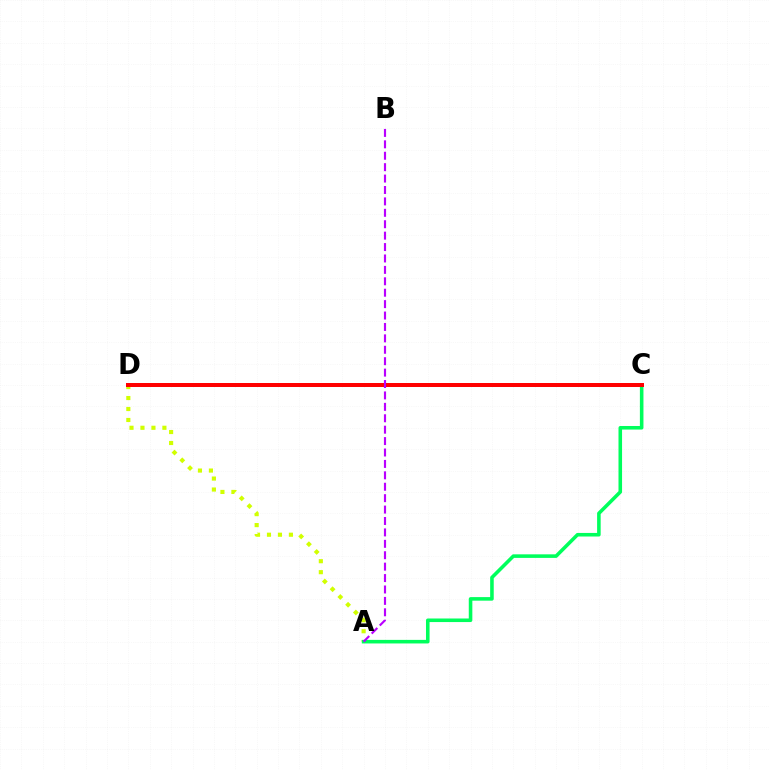{('A', 'D'): [{'color': '#d1ff00', 'line_style': 'dotted', 'thickness': 2.98}], ('A', 'C'): [{'color': '#00ff5c', 'line_style': 'solid', 'thickness': 2.57}], ('C', 'D'): [{'color': '#0074ff', 'line_style': 'solid', 'thickness': 1.81}, {'color': '#ff0000', 'line_style': 'solid', 'thickness': 2.87}], ('A', 'B'): [{'color': '#b900ff', 'line_style': 'dashed', 'thickness': 1.55}]}